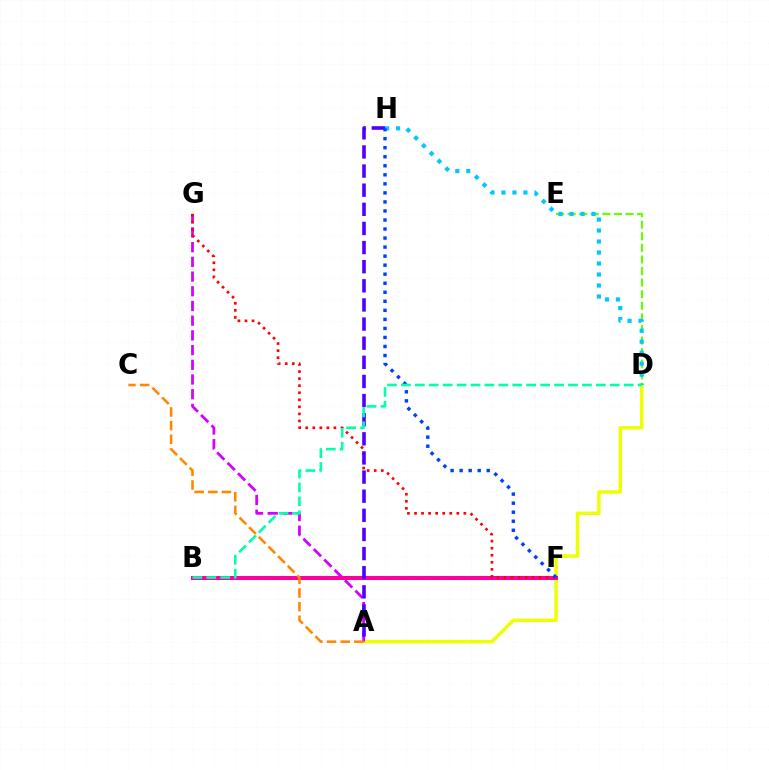{('A', 'D'): [{'color': '#eeff00', 'line_style': 'solid', 'thickness': 2.5}], ('A', 'G'): [{'color': '#d600ff', 'line_style': 'dashed', 'thickness': 2.0}], ('D', 'E'): [{'color': '#66ff00', 'line_style': 'dashed', 'thickness': 1.57}], ('B', 'F'): [{'color': '#00ff27', 'line_style': 'dashed', 'thickness': 2.22}, {'color': '#ff00a0', 'line_style': 'solid', 'thickness': 2.88}], ('D', 'H'): [{'color': '#00c7ff', 'line_style': 'dotted', 'thickness': 2.99}], ('F', 'G'): [{'color': '#ff0000', 'line_style': 'dotted', 'thickness': 1.92}], ('A', 'H'): [{'color': '#4f00ff', 'line_style': 'dashed', 'thickness': 2.6}], ('F', 'H'): [{'color': '#003fff', 'line_style': 'dotted', 'thickness': 2.45}], ('B', 'D'): [{'color': '#00ffaf', 'line_style': 'dashed', 'thickness': 1.89}], ('A', 'C'): [{'color': '#ff8800', 'line_style': 'dashed', 'thickness': 1.85}]}